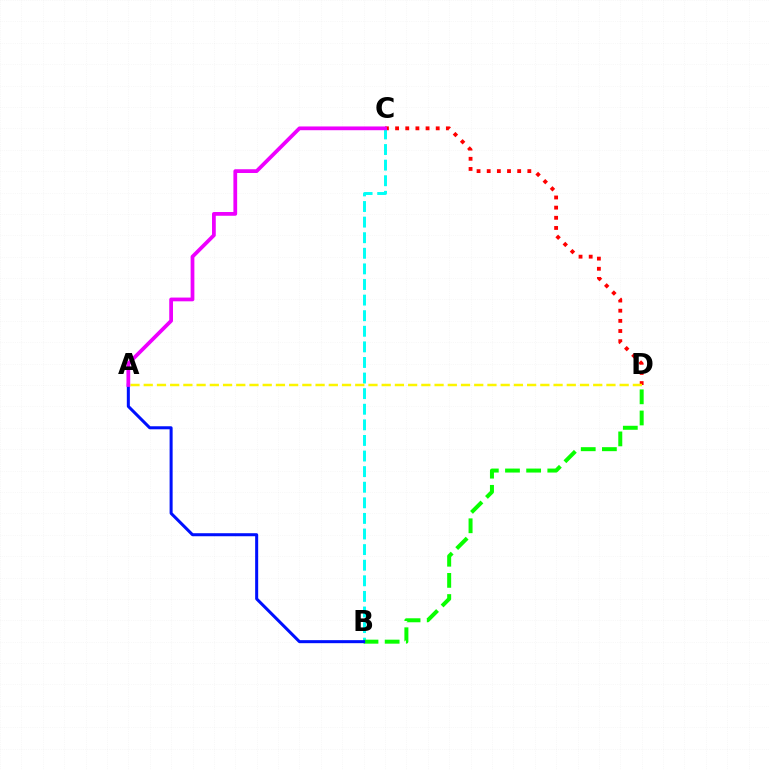{('C', 'D'): [{'color': '#ff0000', 'line_style': 'dotted', 'thickness': 2.76}], ('B', 'C'): [{'color': '#00fff6', 'line_style': 'dashed', 'thickness': 2.12}], ('B', 'D'): [{'color': '#08ff00', 'line_style': 'dashed', 'thickness': 2.87}], ('A', 'B'): [{'color': '#0010ff', 'line_style': 'solid', 'thickness': 2.18}], ('A', 'D'): [{'color': '#fcf500', 'line_style': 'dashed', 'thickness': 1.8}], ('A', 'C'): [{'color': '#ee00ff', 'line_style': 'solid', 'thickness': 2.7}]}